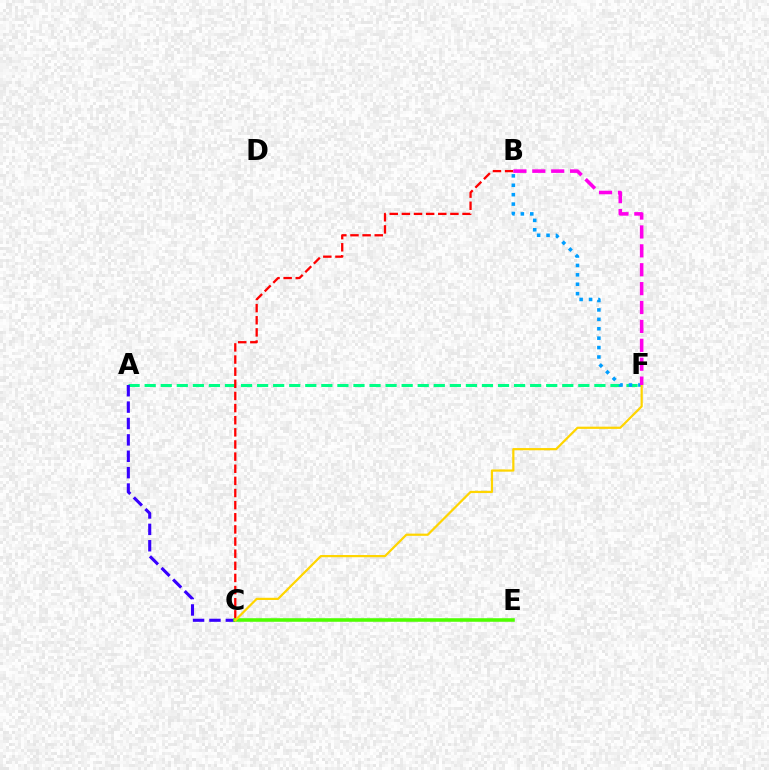{('A', 'F'): [{'color': '#00ff86', 'line_style': 'dashed', 'thickness': 2.18}], ('B', 'C'): [{'color': '#ff0000', 'line_style': 'dashed', 'thickness': 1.65}], ('A', 'C'): [{'color': '#3700ff', 'line_style': 'dashed', 'thickness': 2.23}], ('B', 'F'): [{'color': '#009eff', 'line_style': 'dotted', 'thickness': 2.56}, {'color': '#ff00ed', 'line_style': 'dashed', 'thickness': 2.57}], ('C', 'E'): [{'color': '#4fff00', 'line_style': 'solid', 'thickness': 2.56}], ('C', 'F'): [{'color': '#ffd500', 'line_style': 'solid', 'thickness': 1.6}]}